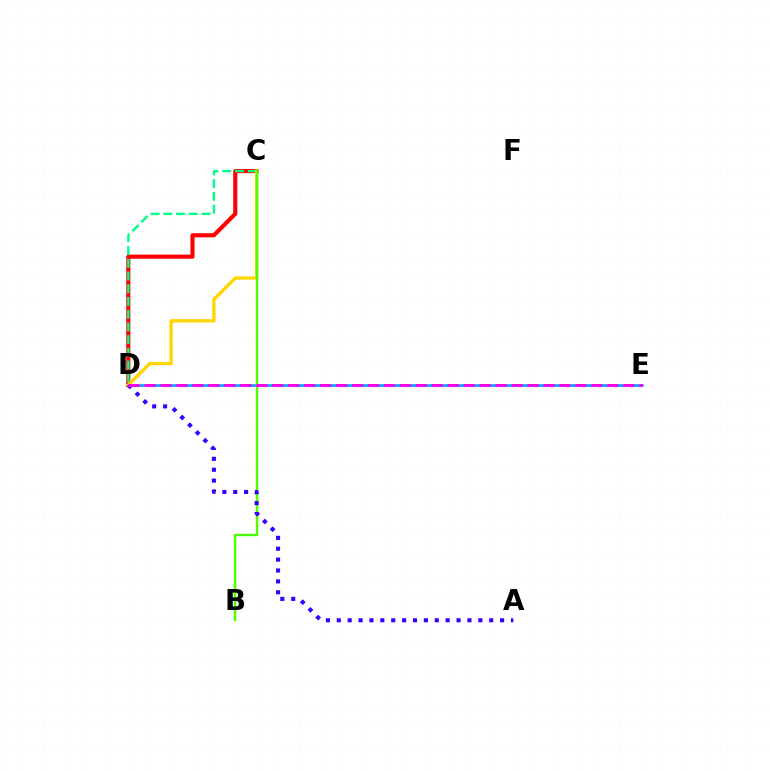{('D', 'E'): [{'color': '#009eff', 'line_style': 'solid', 'thickness': 1.85}, {'color': '#ff00ed', 'line_style': 'dashed', 'thickness': 2.17}], ('C', 'D'): [{'color': '#ff0000', 'line_style': 'solid', 'thickness': 2.96}, {'color': '#00ff86', 'line_style': 'dashed', 'thickness': 1.73}, {'color': '#ffd500', 'line_style': 'solid', 'thickness': 2.4}], ('B', 'C'): [{'color': '#4fff00', 'line_style': 'solid', 'thickness': 1.76}], ('A', 'D'): [{'color': '#3700ff', 'line_style': 'dotted', 'thickness': 2.96}]}